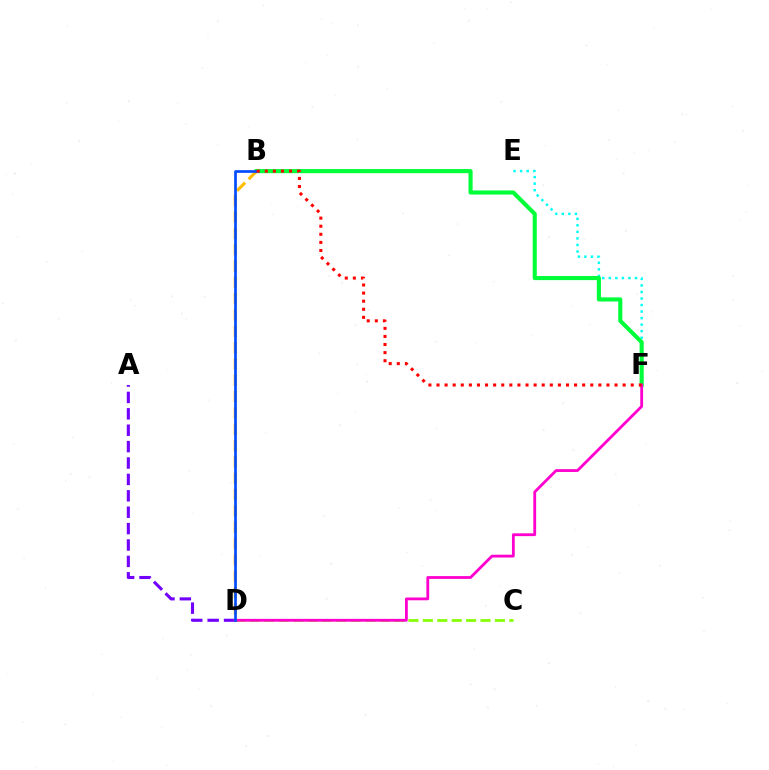{('E', 'F'): [{'color': '#00fff6', 'line_style': 'dotted', 'thickness': 1.78}], ('B', 'F'): [{'color': '#00ff39', 'line_style': 'solid', 'thickness': 2.96}, {'color': '#ff0000', 'line_style': 'dotted', 'thickness': 2.2}], ('A', 'D'): [{'color': '#7200ff', 'line_style': 'dashed', 'thickness': 2.23}], ('B', 'D'): [{'color': '#ffbd00', 'line_style': 'dashed', 'thickness': 2.22}, {'color': '#004bff', 'line_style': 'solid', 'thickness': 1.93}], ('C', 'D'): [{'color': '#84ff00', 'line_style': 'dashed', 'thickness': 1.96}], ('D', 'F'): [{'color': '#ff00cf', 'line_style': 'solid', 'thickness': 2.02}]}